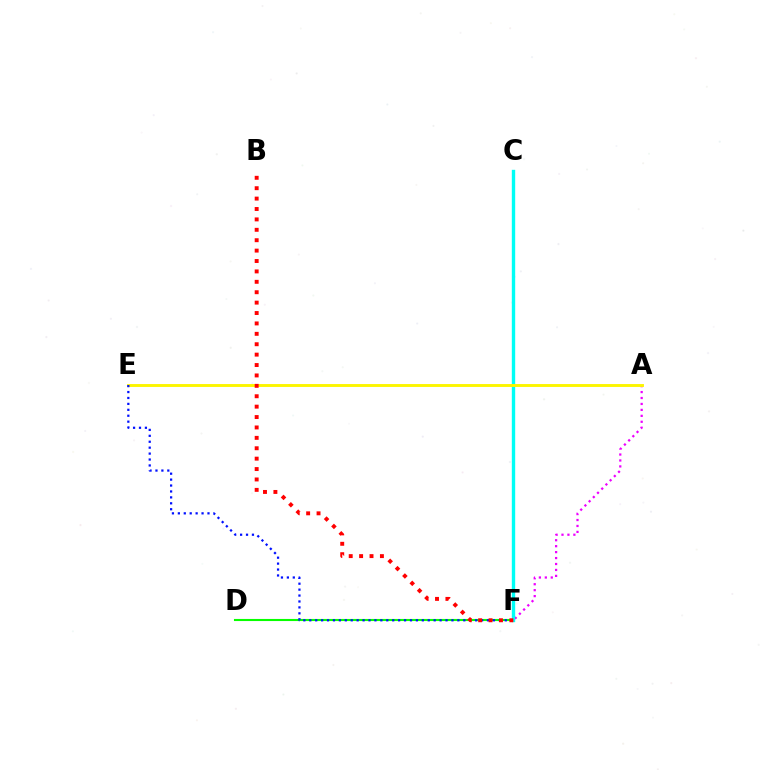{('D', 'F'): [{'color': '#08ff00', 'line_style': 'solid', 'thickness': 1.51}], ('A', 'F'): [{'color': '#ee00ff', 'line_style': 'dotted', 'thickness': 1.61}], ('C', 'F'): [{'color': '#00fff6', 'line_style': 'solid', 'thickness': 2.43}], ('A', 'E'): [{'color': '#fcf500', 'line_style': 'solid', 'thickness': 2.09}], ('E', 'F'): [{'color': '#0010ff', 'line_style': 'dotted', 'thickness': 1.61}], ('B', 'F'): [{'color': '#ff0000', 'line_style': 'dotted', 'thickness': 2.83}]}